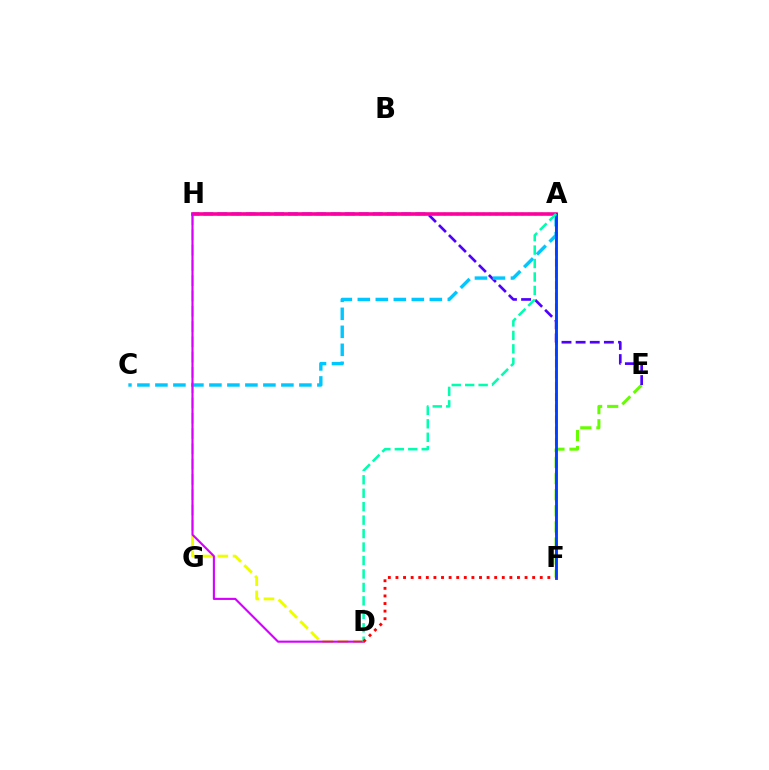{('A', 'F'): [{'color': '#ff8800', 'line_style': 'dashed', 'thickness': 1.52}, {'color': '#003fff', 'line_style': 'solid', 'thickness': 2.06}], ('A', 'H'): [{'color': '#00ff27', 'line_style': 'dotted', 'thickness': 1.76}, {'color': '#ff00a0', 'line_style': 'solid', 'thickness': 2.59}], ('D', 'H'): [{'color': '#eeff00', 'line_style': 'dashed', 'thickness': 2.08}, {'color': '#d600ff', 'line_style': 'solid', 'thickness': 1.53}], ('E', 'F'): [{'color': '#66ff00', 'line_style': 'dashed', 'thickness': 2.19}], ('E', 'H'): [{'color': '#4f00ff', 'line_style': 'dashed', 'thickness': 1.92}], ('A', 'C'): [{'color': '#00c7ff', 'line_style': 'dashed', 'thickness': 2.44}], ('A', 'D'): [{'color': '#00ffaf', 'line_style': 'dashed', 'thickness': 1.83}], ('D', 'F'): [{'color': '#ff0000', 'line_style': 'dotted', 'thickness': 2.06}]}